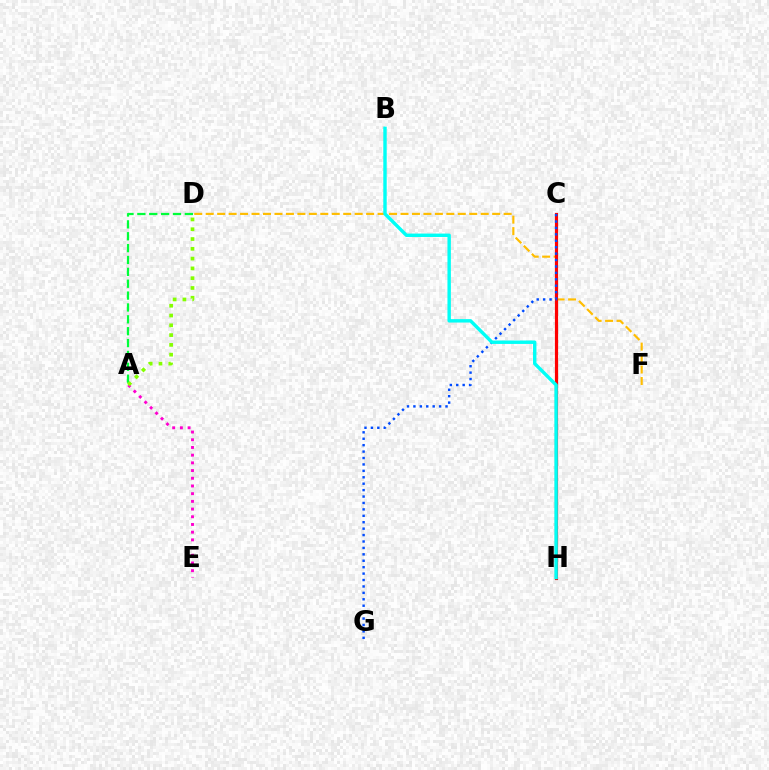{('A', 'E'): [{'color': '#ff00cf', 'line_style': 'dotted', 'thickness': 2.09}], ('C', 'H'): [{'color': '#7200ff', 'line_style': 'dashed', 'thickness': 1.85}, {'color': '#ff0000', 'line_style': 'solid', 'thickness': 2.29}], ('A', 'D'): [{'color': '#00ff39', 'line_style': 'dashed', 'thickness': 1.61}, {'color': '#84ff00', 'line_style': 'dotted', 'thickness': 2.66}], ('D', 'F'): [{'color': '#ffbd00', 'line_style': 'dashed', 'thickness': 1.56}], ('C', 'G'): [{'color': '#004bff', 'line_style': 'dotted', 'thickness': 1.74}], ('B', 'H'): [{'color': '#00fff6', 'line_style': 'solid', 'thickness': 2.46}]}